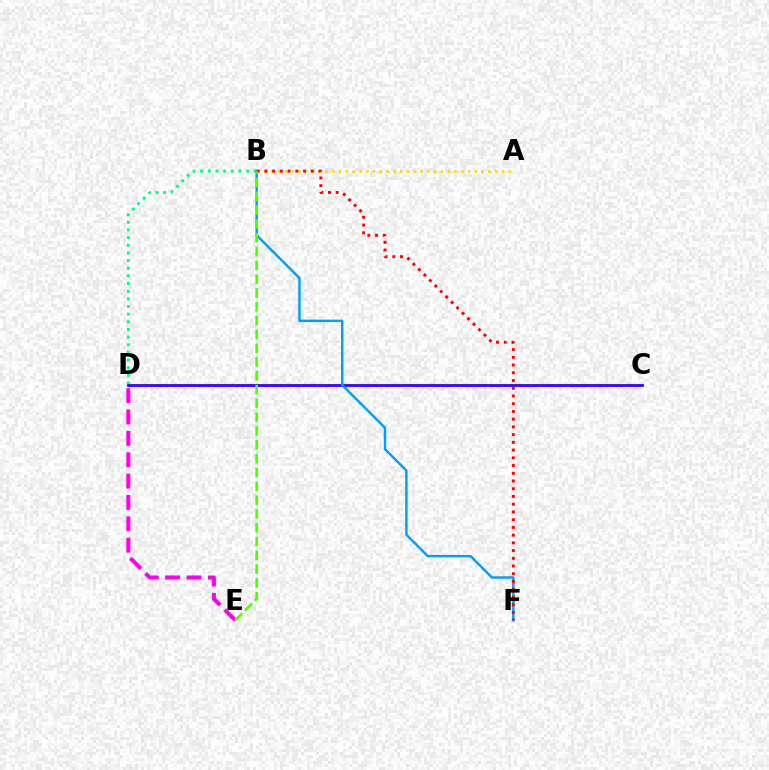{('A', 'B'): [{'color': '#ffd500', 'line_style': 'dotted', 'thickness': 1.84}], ('B', 'D'): [{'color': '#00ff86', 'line_style': 'dotted', 'thickness': 2.08}], ('C', 'D'): [{'color': '#3700ff', 'line_style': 'solid', 'thickness': 2.01}], ('B', 'F'): [{'color': '#009eff', 'line_style': 'solid', 'thickness': 1.75}, {'color': '#ff0000', 'line_style': 'dotted', 'thickness': 2.1}], ('D', 'E'): [{'color': '#ff00ed', 'line_style': 'dashed', 'thickness': 2.9}], ('B', 'E'): [{'color': '#4fff00', 'line_style': 'dashed', 'thickness': 1.88}]}